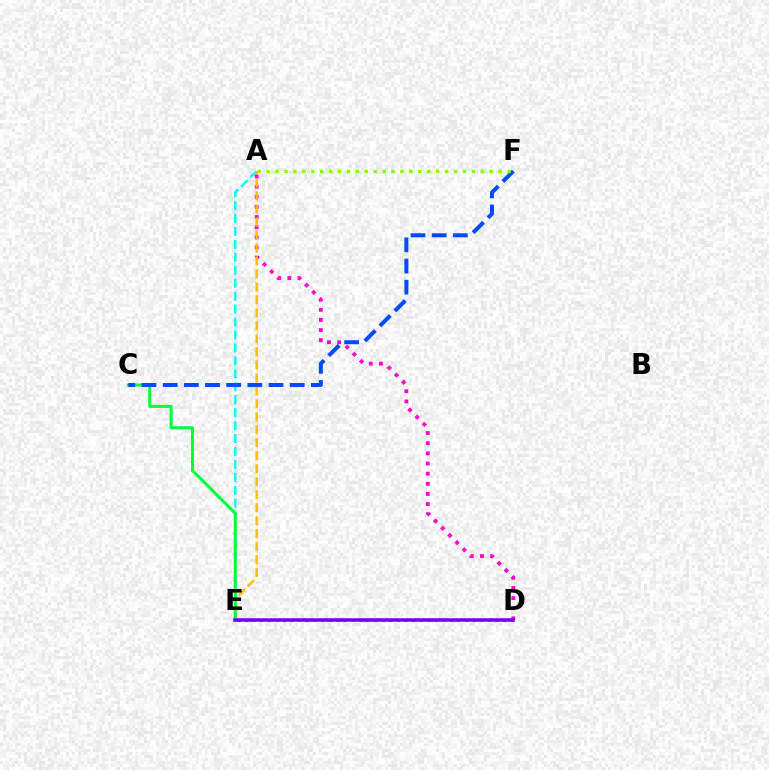{('A', 'E'): [{'color': '#00fff6', 'line_style': 'dashed', 'thickness': 1.76}, {'color': '#ffbd00', 'line_style': 'dashed', 'thickness': 1.76}], ('A', 'D'): [{'color': '#ff00cf', 'line_style': 'dotted', 'thickness': 2.76}], ('D', 'E'): [{'color': '#ff0000', 'line_style': 'dotted', 'thickness': 2.06}, {'color': '#7200ff', 'line_style': 'solid', 'thickness': 2.52}], ('C', 'E'): [{'color': '#00ff39', 'line_style': 'solid', 'thickness': 2.17}], ('C', 'F'): [{'color': '#004bff', 'line_style': 'dashed', 'thickness': 2.88}], ('A', 'F'): [{'color': '#84ff00', 'line_style': 'dotted', 'thickness': 2.42}]}